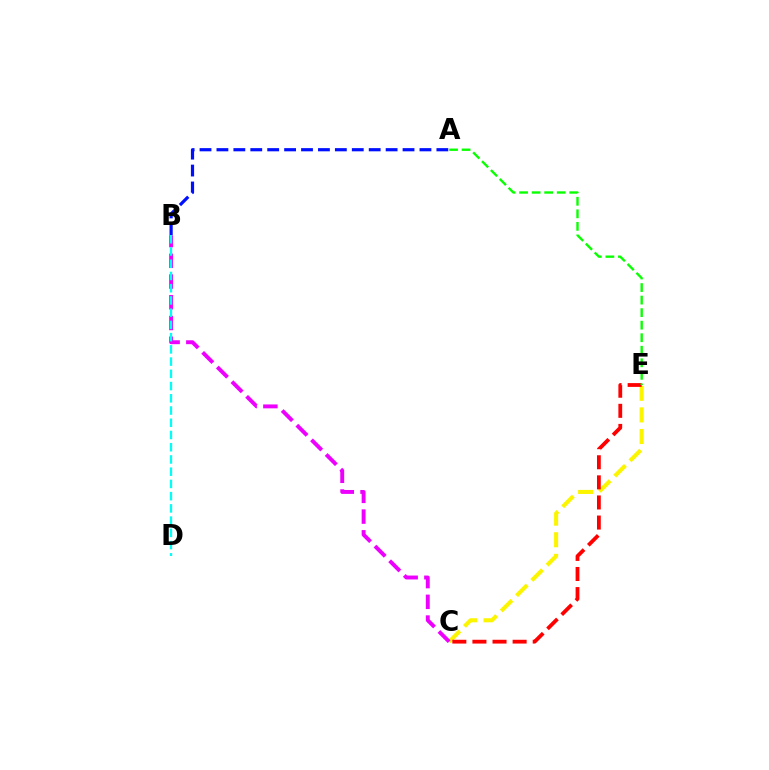{('C', 'E'): [{'color': '#fcf500', 'line_style': 'dashed', 'thickness': 2.93}, {'color': '#ff0000', 'line_style': 'dashed', 'thickness': 2.73}], ('A', 'B'): [{'color': '#0010ff', 'line_style': 'dashed', 'thickness': 2.3}], ('B', 'C'): [{'color': '#ee00ff', 'line_style': 'dashed', 'thickness': 2.82}], ('B', 'D'): [{'color': '#00fff6', 'line_style': 'dashed', 'thickness': 1.66}], ('A', 'E'): [{'color': '#08ff00', 'line_style': 'dashed', 'thickness': 1.7}]}